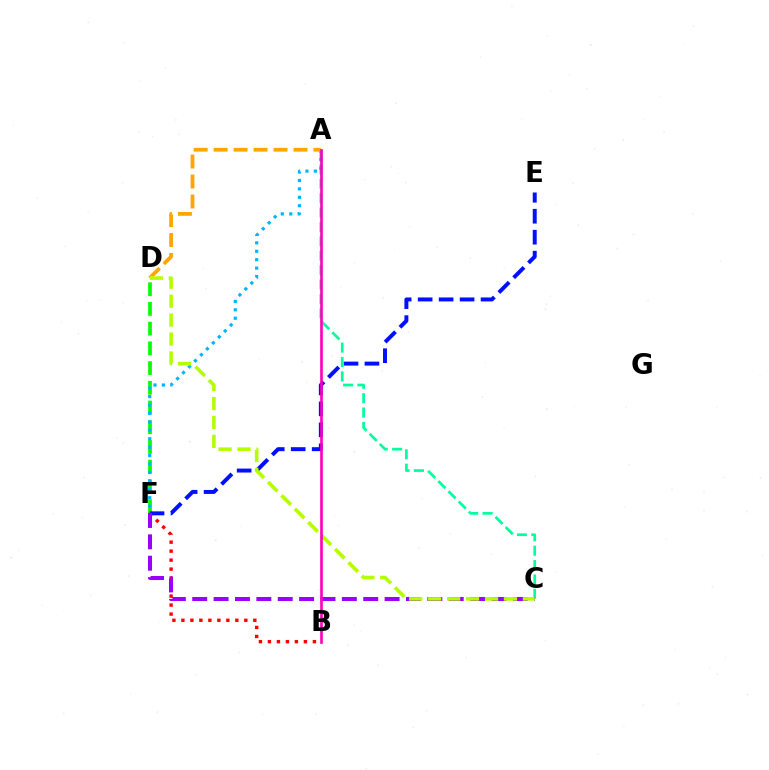{('D', 'F'): [{'color': '#08ff00', 'line_style': 'dashed', 'thickness': 2.68}], ('B', 'F'): [{'color': '#ff0000', 'line_style': 'dotted', 'thickness': 2.44}], ('E', 'F'): [{'color': '#0010ff', 'line_style': 'dashed', 'thickness': 2.85}], ('A', 'C'): [{'color': '#00ff9d', 'line_style': 'dashed', 'thickness': 1.96}], ('A', 'F'): [{'color': '#00b5ff', 'line_style': 'dotted', 'thickness': 2.29}], ('C', 'F'): [{'color': '#9b00ff', 'line_style': 'dashed', 'thickness': 2.9}], ('A', 'D'): [{'color': '#ffa500', 'line_style': 'dashed', 'thickness': 2.71}], ('C', 'D'): [{'color': '#b3ff00', 'line_style': 'dashed', 'thickness': 2.57}], ('A', 'B'): [{'color': '#ff00bd', 'line_style': 'solid', 'thickness': 1.9}]}